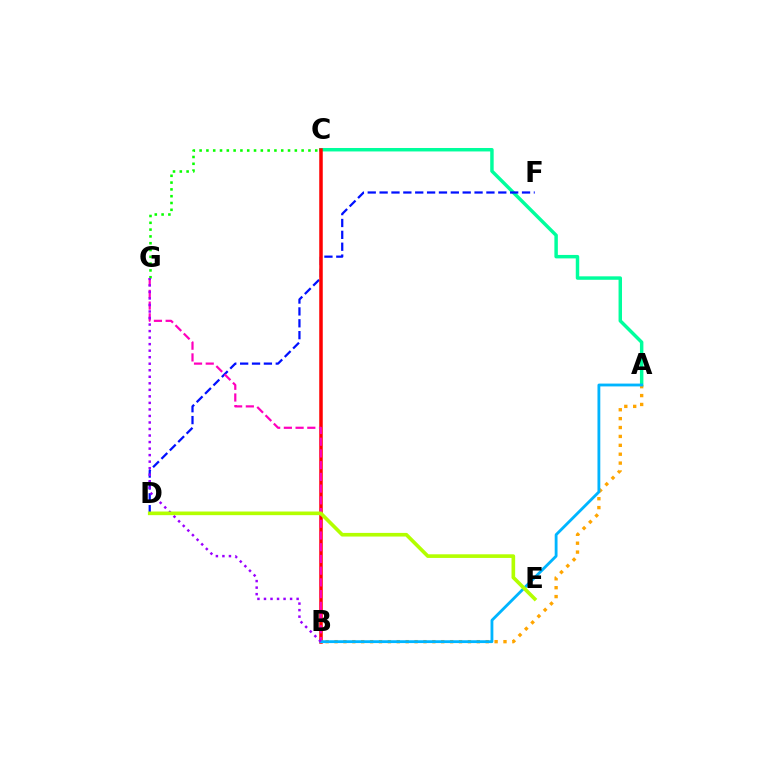{('A', 'C'): [{'color': '#00ff9d', 'line_style': 'solid', 'thickness': 2.49}], ('C', 'G'): [{'color': '#08ff00', 'line_style': 'dotted', 'thickness': 1.85}], ('D', 'F'): [{'color': '#0010ff', 'line_style': 'dashed', 'thickness': 1.61}], ('B', 'C'): [{'color': '#ff0000', 'line_style': 'solid', 'thickness': 2.53}], ('B', 'G'): [{'color': '#ff00bd', 'line_style': 'dashed', 'thickness': 1.59}, {'color': '#9b00ff', 'line_style': 'dotted', 'thickness': 1.77}], ('A', 'B'): [{'color': '#ffa500', 'line_style': 'dotted', 'thickness': 2.42}, {'color': '#00b5ff', 'line_style': 'solid', 'thickness': 2.04}], ('D', 'E'): [{'color': '#b3ff00', 'line_style': 'solid', 'thickness': 2.62}]}